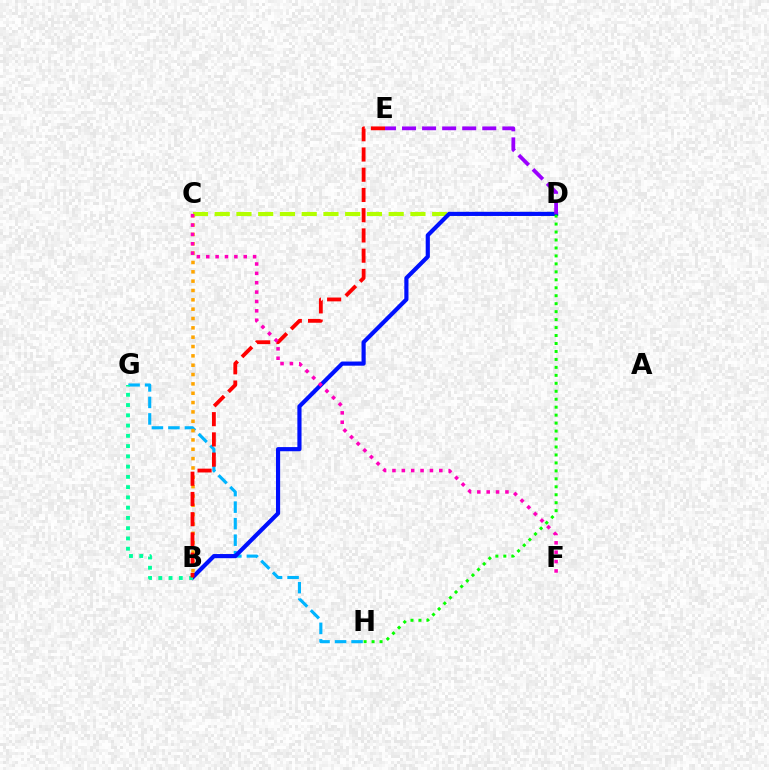{('C', 'D'): [{'color': '#b3ff00', 'line_style': 'dashed', 'thickness': 2.95}], ('G', 'H'): [{'color': '#00b5ff', 'line_style': 'dashed', 'thickness': 2.24}], ('B', 'D'): [{'color': '#0010ff', 'line_style': 'solid', 'thickness': 2.99}], ('B', 'G'): [{'color': '#00ff9d', 'line_style': 'dotted', 'thickness': 2.79}], ('B', 'C'): [{'color': '#ffa500', 'line_style': 'dotted', 'thickness': 2.54}], ('B', 'E'): [{'color': '#ff0000', 'line_style': 'dashed', 'thickness': 2.75}], ('D', 'H'): [{'color': '#08ff00', 'line_style': 'dotted', 'thickness': 2.16}], ('D', 'E'): [{'color': '#9b00ff', 'line_style': 'dashed', 'thickness': 2.72}], ('C', 'F'): [{'color': '#ff00bd', 'line_style': 'dotted', 'thickness': 2.55}]}